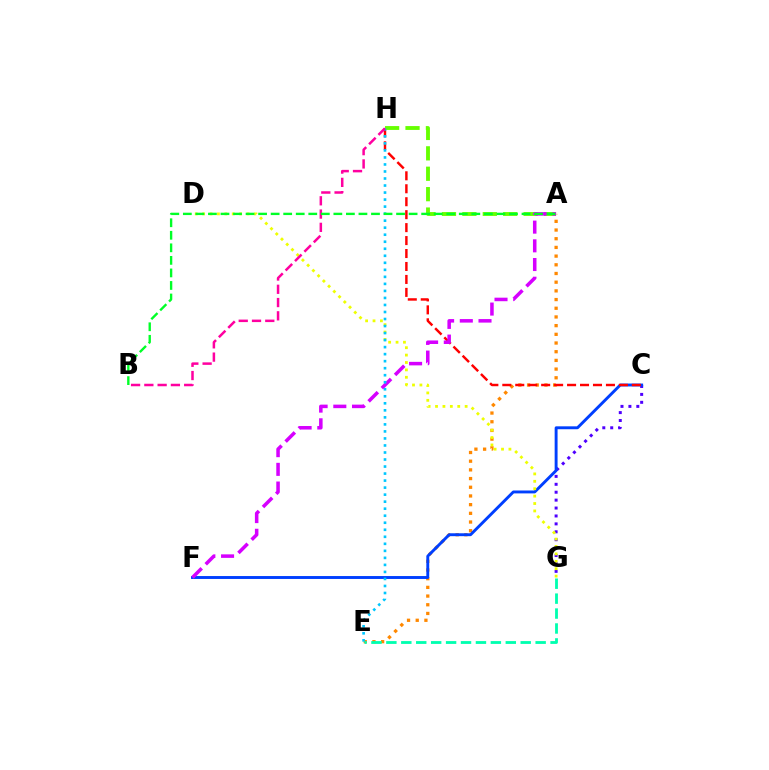{('A', 'E'): [{'color': '#ff8800', 'line_style': 'dotted', 'thickness': 2.36}], ('C', 'G'): [{'color': '#4f00ff', 'line_style': 'dotted', 'thickness': 2.15}], ('C', 'F'): [{'color': '#003fff', 'line_style': 'solid', 'thickness': 2.09}], ('D', 'G'): [{'color': '#eeff00', 'line_style': 'dotted', 'thickness': 2.01}], ('C', 'H'): [{'color': '#ff0000', 'line_style': 'dashed', 'thickness': 1.76}], ('A', 'H'): [{'color': '#66ff00', 'line_style': 'dashed', 'thickness': 2.77}], ('A', 'F'): [{'color': '#d600ff', 'line_style': 'dashed', 'thickness': 2.54}], ('E', 'H'): [{'color': '#00c7ff', 'line_style': 'dotted', 'thickness': 1.91}], ('B', 'H'): [{'color': '#ff00a0', 'line_style': 'dashed', 'thickness': 1.8}], ('A', 'B'): [{'color': '#00ff27', 'line_style': 'dashed', 'thickness': 1.7}], ('E', 'G'): [{'color': '#00ffaf', 'line_style': 'dashed', 'thickness': 2.03}]}